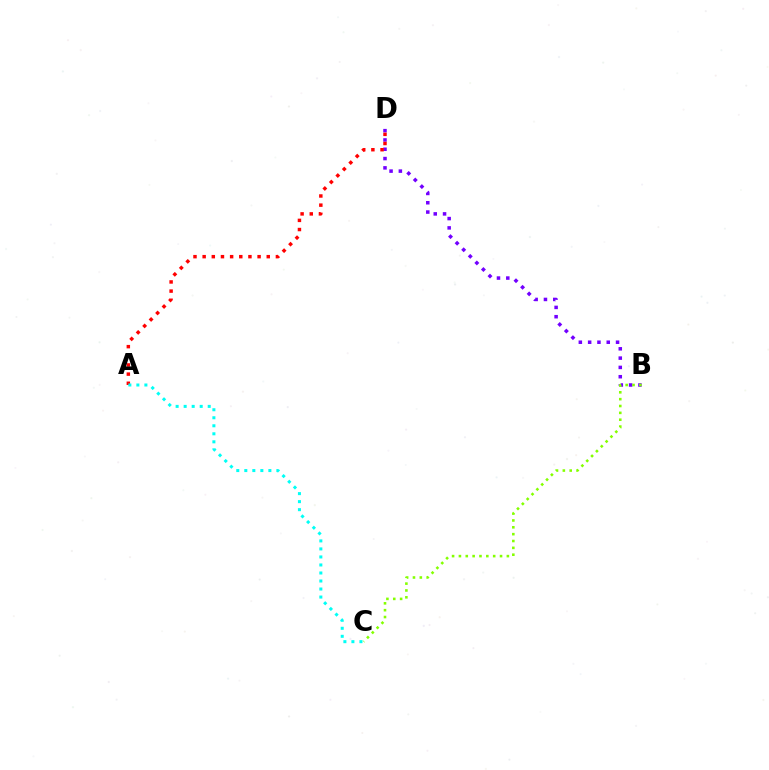{('B', 'D'): [{'color': '#7200ff', 'line_style': 'dotted', 'thickness': 2.53}], ('A', 'D'): [{'color': '#ff0000', 'line_style': 'dotted', 'thickness': 2.49}], ('A', 'C'): [{'color': '#00fff6', 'line_style': 'dotted', 'thickness': 2.18}], ('B', 'C'): [{'color': '#84ff00', 'line_style': 'dotted', 'thickness': 1.86}]}